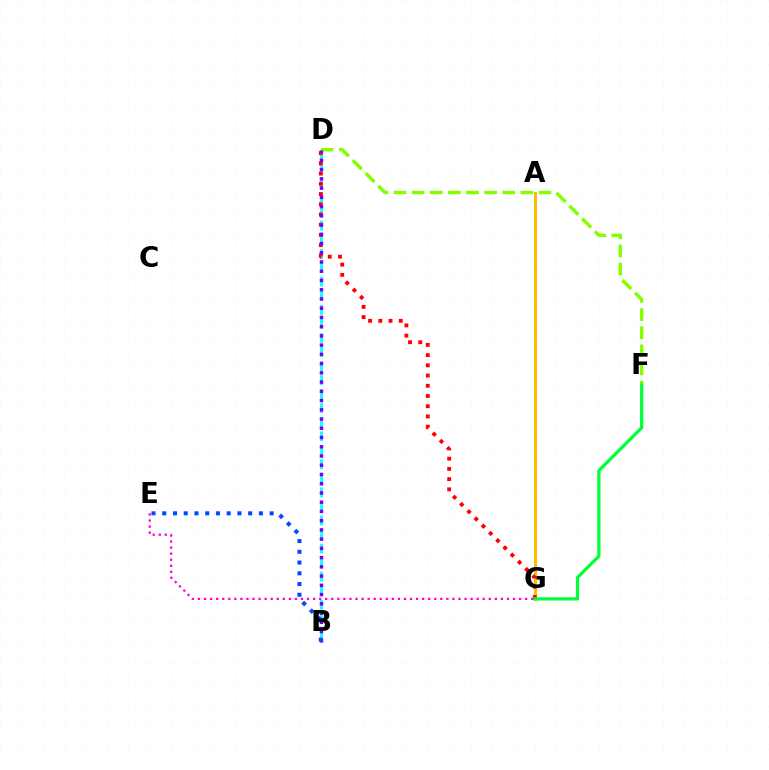{('A', 'G'): [{'color': '#ffbd00', 'line_style': 'solid', 'thickness': 2.15}], ('D', 'F'): [{'color': '#84ff00', 'line_style': 'dashed', 'thickness': 2.46}], ('B', 'D'): [{'color': '#00fff6', 'line_style': 'dashed', 'thickness': 1.91}, {'color': '#7200ff', 'line_style': 'dotted', 'thickness': 2.51}], ('D', 'G'): [{'color': '#ff0000', 'line_style': 'dotted', 'thickness': 2.78}], ('F', 'G'): [{'color': '#00ff39', 'line_style': 'solid', 'thickness': 2.32}], ('E', 'G'): [{'color': '#ff00cf', 'line_style': 'dotted', 'thickness': 1.65}], ('B', 'E'): [{'color': '#004bff', 'line_style': 'dotted', 'thickness': 2.92}]}